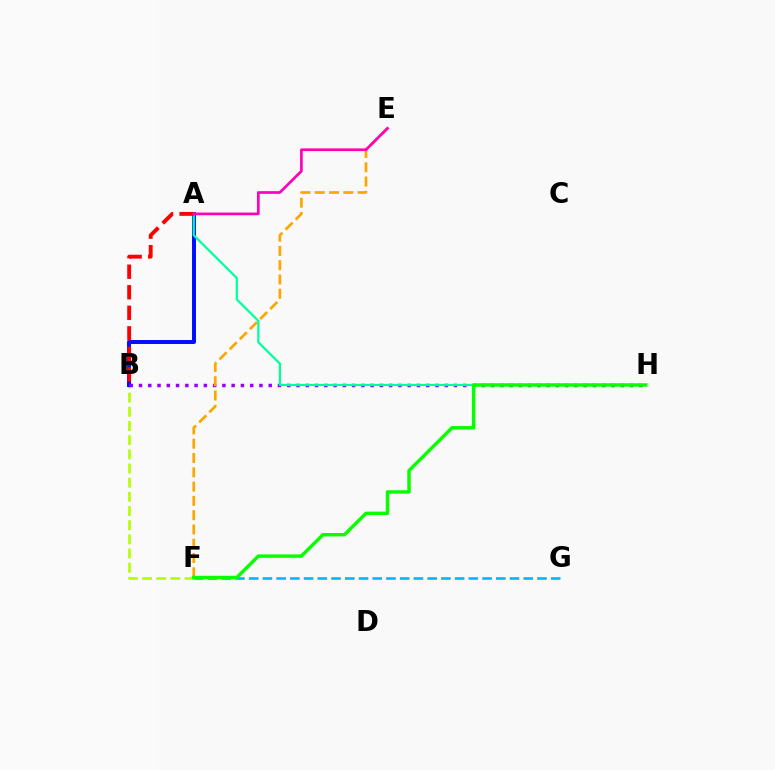{('B', 'F'): [{'color': '#b3ff00', 'line_style': 'dashed', 'thickness': 1.93}], ('F', 'G'): [{'color': '#00b5ff', 'line_style': 'dashed', 'thickness': 1.86}], ('A', 'B'): [{'color': '#0010ff', 'line_style': 'solid', 'thickness': 2.86}, {'color': '#ff0000', 'line_style': 'dashed', 'thickness': 2.79}], ('B', 'H'): [{'color': '#9b00ff', 'line_style': 'dotted', 'thickness': 2.52}], ('E', 'F'): [{'color': '#ffa500', 'line_style': 'dashed', 'thickness': 1.94}], ('A', 'H'): [{'color': '#00ff9d', 'line_style': 'solid', 'thickness': 1.6}], ('F', 'H'): [{'color': '#08ff00', 'line_style': 'solid', 'thickness': 2.47}], ('A', 'E'): [{'color': '#ff00bd', 'line_style': 'solid', 'thickness': 1.94}]}